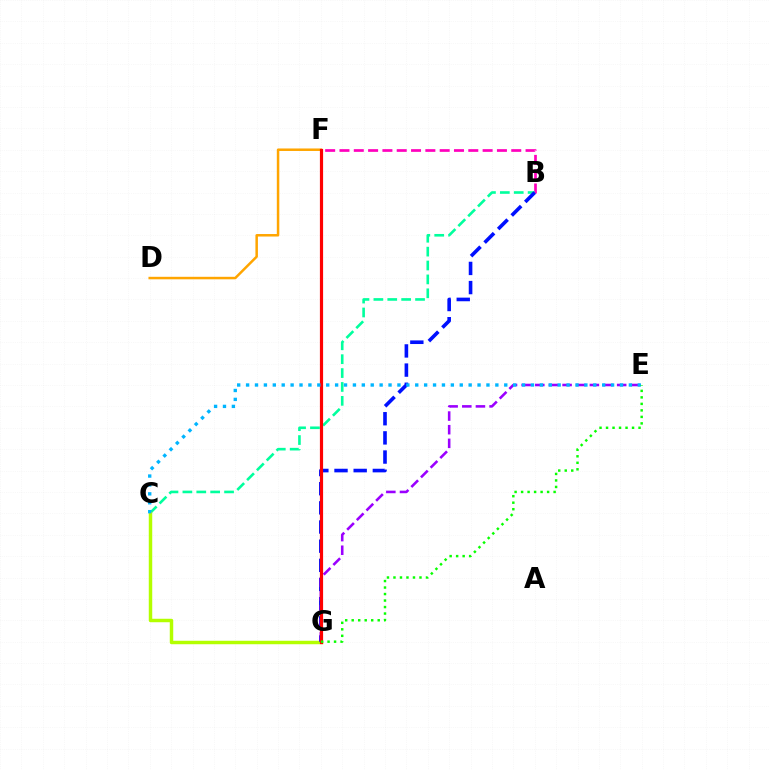{('D', 'F'): [{'color': '#ffa500', 'line_style': 'solid', 'thickness': 1.8}], ('B', 'F'): [{'color': '#ff00bd', 'line_style': 'dashed', 'thickness': 1.94}], ('B', 'C'): [{'color': '#00ff9d', 'line_style': 'dashed', 'thickness': 1.89}], ('C', 'G'): [{'color': '#b3ff00', 'line_style': 'solid', 'thickness': 2.49}], ('B', 'G'): [{'color': '#0010ff', 'line_style': 'dashed', 'thickness': 2.6}], ('E', 'G'): [{'color': '#9b00ff', 'line_style': 'dashed', 'thickness': 1.85}, {'color': '#08ff00', 'line_style': 'dotted', 'thickness': 1.77}], ('F', 'G'): [{'color': '#ff0000', 'line_style': 'solid', 'thickness': 2.29}], ('C', 'E'): [{'color': '#00b5ff', 'line_style': 'dotted', 'thickness': 2.42}]}